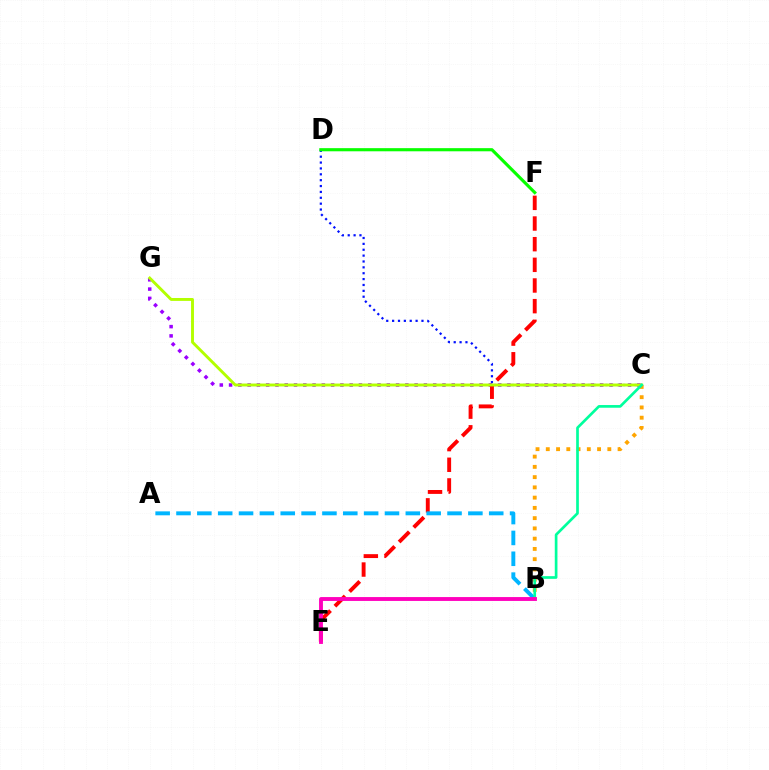{('C', 'G'): [{'color': '#9b00ff', 'line_style': 'dotted', 'thickness': 2.52}, {'color': '#b3ff00', 'line_style': 'solid', 'thickness': 2.09}], ('E', 'F'): [{'color': '#ff0000', 'line_style': 'dashed', 'thickness': 2.81}], ('A', 'B'): [{'color': '#00b5ff', 'line_style': 'dashed', 'thickness': 2.83}], ('C', 'D'): [{'color': '#0010ff', 'line_style': 'dotted', 'thickness': 1.6}], ('B', 'C'): [{'color': '#ffa500', 'line_style': 'dotted', 'thickness': 2.79}, {'color': '#00ff9d', 'line_style': 'solid', 'thickness': 1.93}], ('B', 'E'): [{'color': '#ff00bd', 'line_style': 'solid', 'thickness': 2.78}], ('D', 'F'): [{'color': '#08ff00', 'line_style': 'solid', 'thickness': 2.26}]}